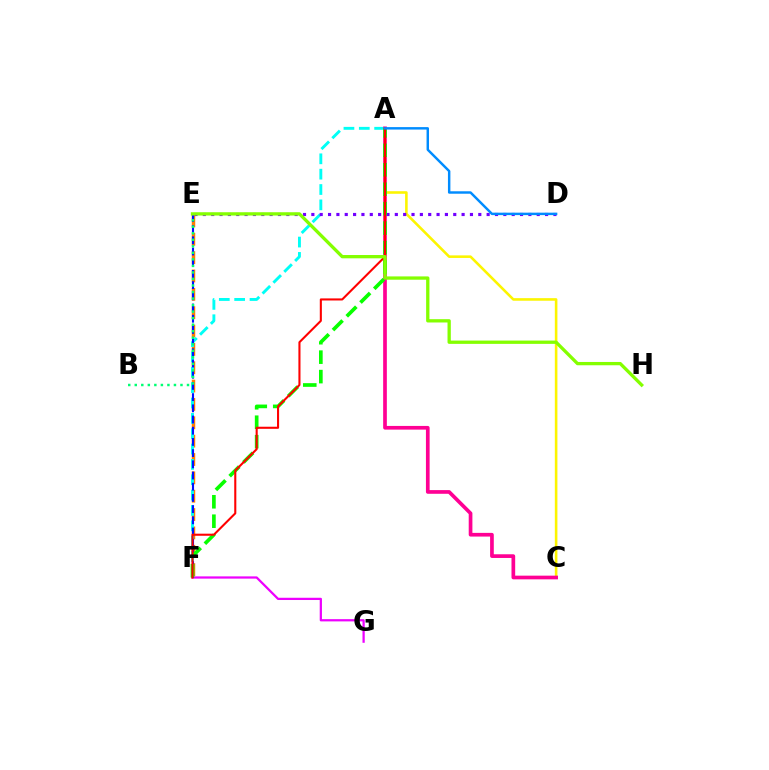{('A', 'C'): [{'color': '#fcf500', 'line_style': 'solid', 'thickness': 1.86}, {'color': '#ff0094', 'line_style': 'solid', 'thickness': 2.66}], ('E', 'F'): [{'color': '#ff7c00', 'line_style': 'dashed', 'thickness': 2.49}, {'color': '#0010ff', 'line_style': 'dashed', 'thickness': 1.52}], ('A', 'F'): [{'color': '#00fff6', 'line_style': 'dashed', 'thickness': 2.09}, {'color': '#08ff00', 'line_style': 'dashed', 'thickness': 2.64}, {'color': '#ff0000', 'line_style': 'solid', 'thickness': 1.5}], ('F', 'G'): [{'color': '#ee00ff', 'line_style': 'solid', 'thickness': 1.62}], ('D', 'E'): [{'color': '#7200ff', 'line_style': 'dotted', 'thickness': 2.27}], ('B', 'E'): [{'color': '#00ff74', 'line_style': 'dotted', 'thickness': 1.77}], ('E', 'H'): [{'color': '#84ff00', 'line_style': 'solid', 'thickness': 2.38}], ('A', 'D'): [{'color': '#008cff', 'line_style': 'solid', 'thickness': 1.76}]}